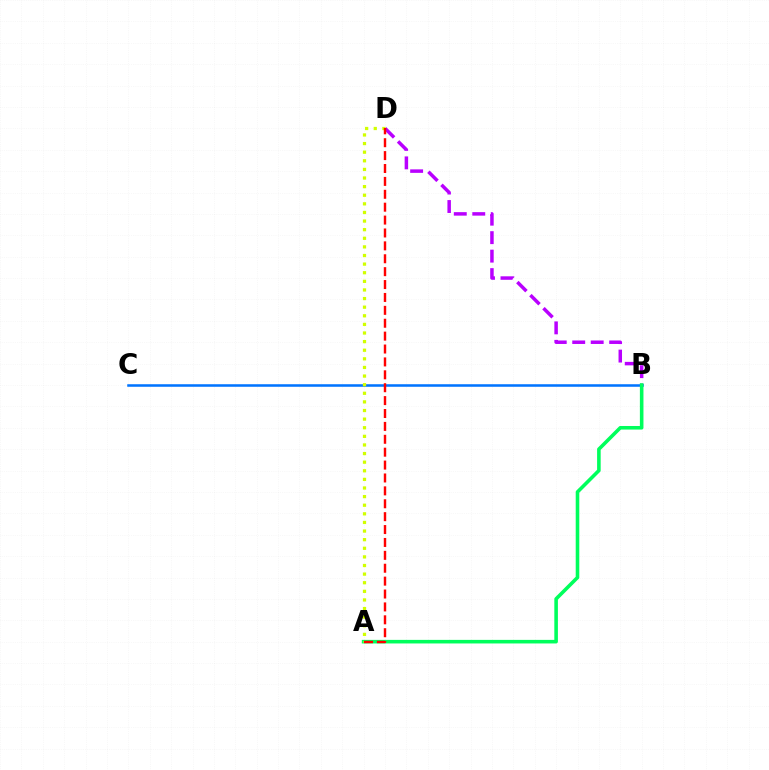{('B', 'D'): [{'color': '#b900ff', 'line_style': 'dashed', 'thickness': 2.51}], ('B', 'C'): [{'color': '#0074ff', 'line_style': 'solid', 'thickness': 1.83}], ('A', 'B'): [{'color': '#00ff5c', 'line_style': 'solid', 'thickness': 2.58}], ('A', 'D'): [{'color': '#d1ff00', 'line_style': 'dotted', 'thickness': 2.34}, {'color': '#ff0000', 'line_style': 'dashed', 'thickness': 1.75}]}